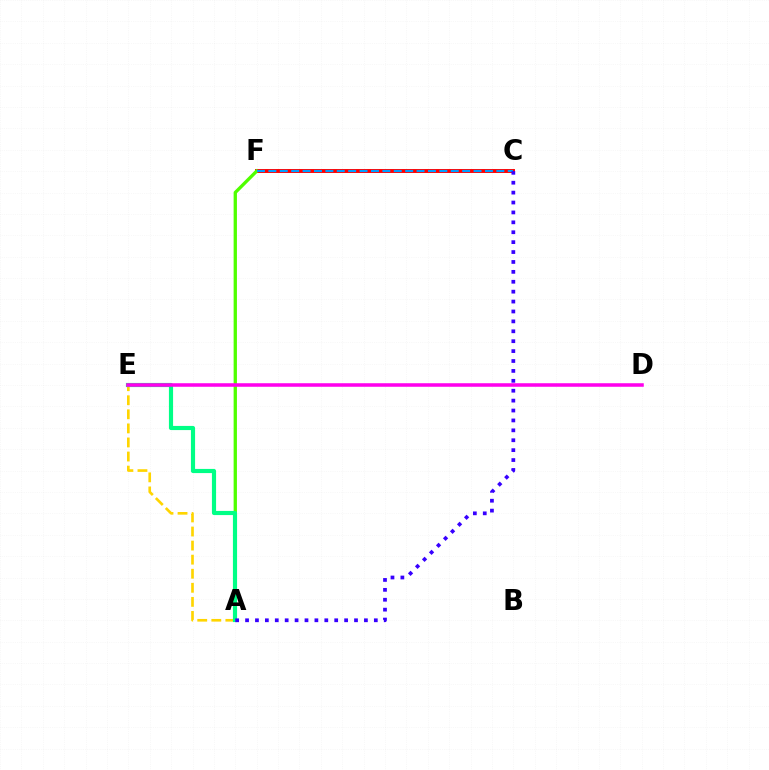{('C', 'F'): [{'color': '#ff0000', 'line_style': 'solid', 'thickness': 2.83}, {'color': '#009eff', 'line_style': 'dashed', 'thickness': 1.55}], ('A', 'F'): [{'color': '#4fff00', 'line_style': 'solid', 'thickness': 2.39}], ('A', 'E'): [{'color': '#ffd500', 'line_style': 'dashed', 'thickness': 1.91}, {'color': '#00ff86', 'line_style': 'solid', 'thickness': 3.0}], ('A', 'C'): [{'color': '#3700ff', 'line_style': 'dotted', 'thickness': 2.69}], ('D', 'E'): [{'color': '#ff00ed', 'line_style': 'solid', 'thickness': 2.55}]}